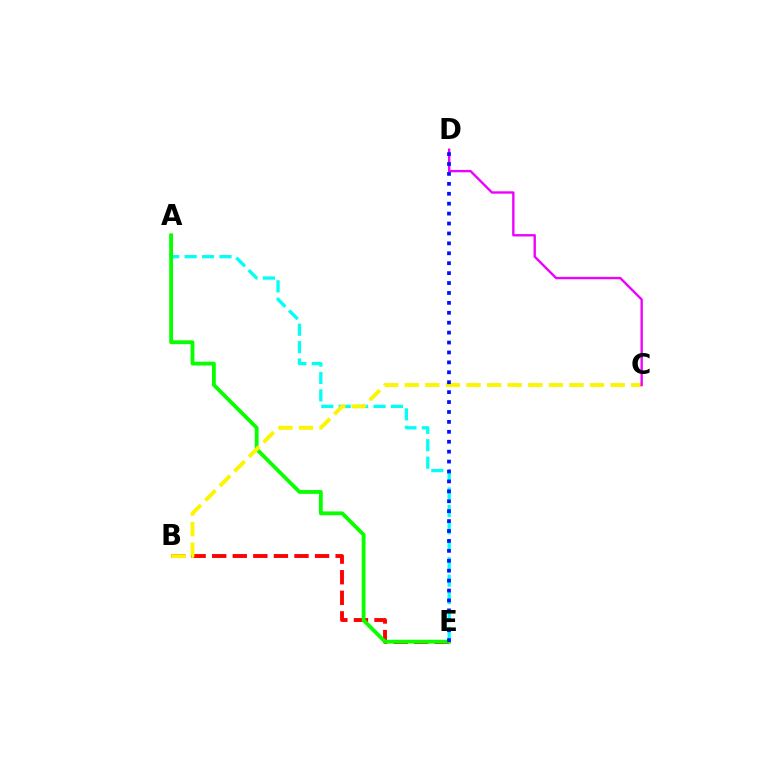{('B', 'E'): [{'color': '#ff0000', 'line_style': 'dashed', 'thickness': 2.8}], ('A', 'E'): [{'color': '#00fff6', 'line_style': 'dashed', 'thickness': 2.37}, {'color': '#08ff00', 'line_style': 'solid', 'thickness': 2.75}], ('B', 'C'): [{'color': '#fcf500', 'line_style': 'dashed', 'thickness': 2.8}], ('C', 'D'): [{'color': '#ee00ff', 'line_style': 'solid', 'thickness': 1.7}], ('D', 'E'): [{'color': '#0010ff', 'line_style': 'dotted', 'thickness': 2.7}]}